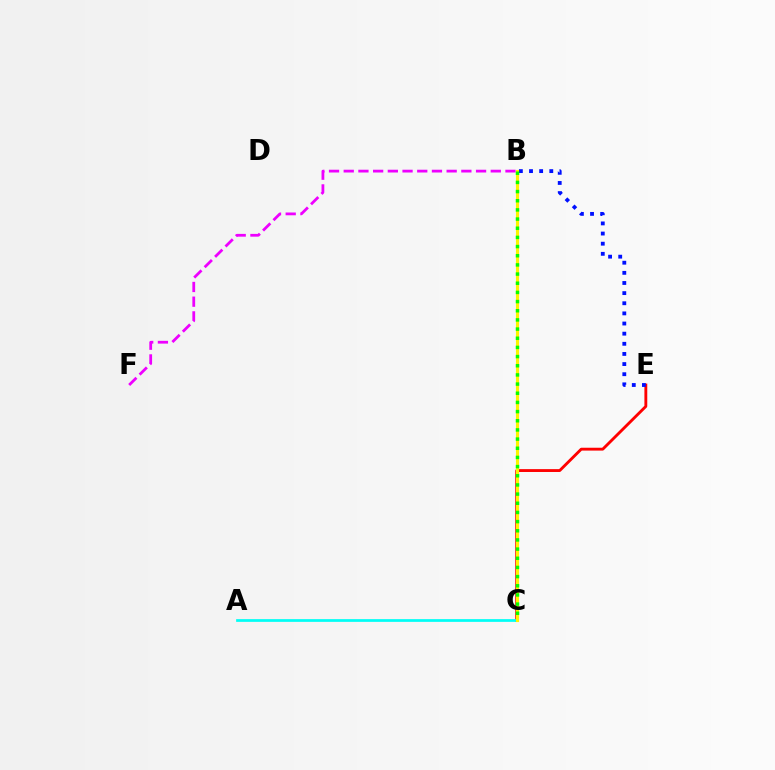{('C', 'E'): [{'color': '#ff0000', 'line_style': 'solid', 'thickness': 2.06}], ('A', 'C'): [{'color': '#00fff6', 'line_style': 'solid', 'thickness': 1.96}], ('B', 'E'): [{'color': '#0010ff', 'line_style': 'dotted', 'thickness': 2.75}], ('B', 'C'): [{'color': '#fcf500', 'line_style': 'solid', 'thickness': 2.25}, {'color': '#08ff00', 'line_style': 'dotted', 'thickness': 2.49}], ('B', 'F'): [{'color': '#ee00ff', 'line_style': 'dashed', 'thickness': 2.0}]}